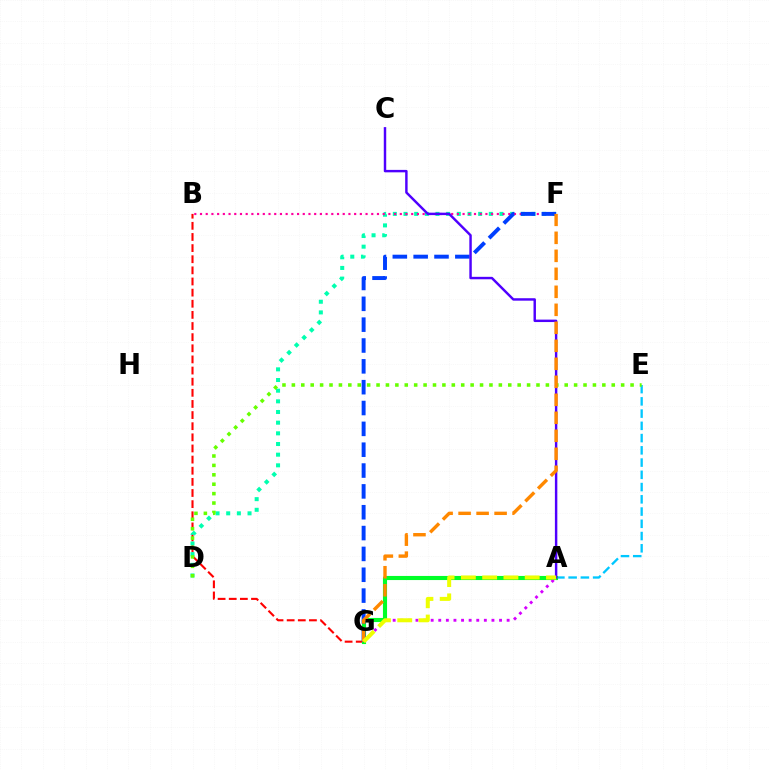{('A', 'E'): [{'color': '#00c7ff', 'line_style': 'dashed', 'thickness': 1.66}], ('B', 'G'): [{'color': '#ff0000', 'line_style': 'dashed', 'thickness': 1.51}], ('A', 'G'): [{'color': '#00ff27', 'line_style': 'solid', 'thickness': 2.96}, {'color': '#d600ff', 'line_style': 'dotted', 'thickness': 2.06}, {'color': '#eeff00', 'line_style': 'dashed', 'thickness': 2.89}], ('D', 'F'): [{'color': '#00ffaf', 'line_style': 'dotted', 'thickness': 2.9}], ('B', 'F'): [{'color': '#ff00a0', 'line_style': 'dotted', 'thickness': 1.55}], ('F', 'G'): [{'color': '#003fff', 'line_style': 'dashed', 'thickness': 2.83}, {'color': '#ff8800', 'line_style': 'dashed', 'thickness': 2.45}], ('A', 'C'): [{'color': '#4f00ff', 'line_style': 'solid', 'thickness': 1.76}], ('D', 'E'): [{'color': '#66ff00', 'line_style': 'dotted', 'thickness': 2.56}]}